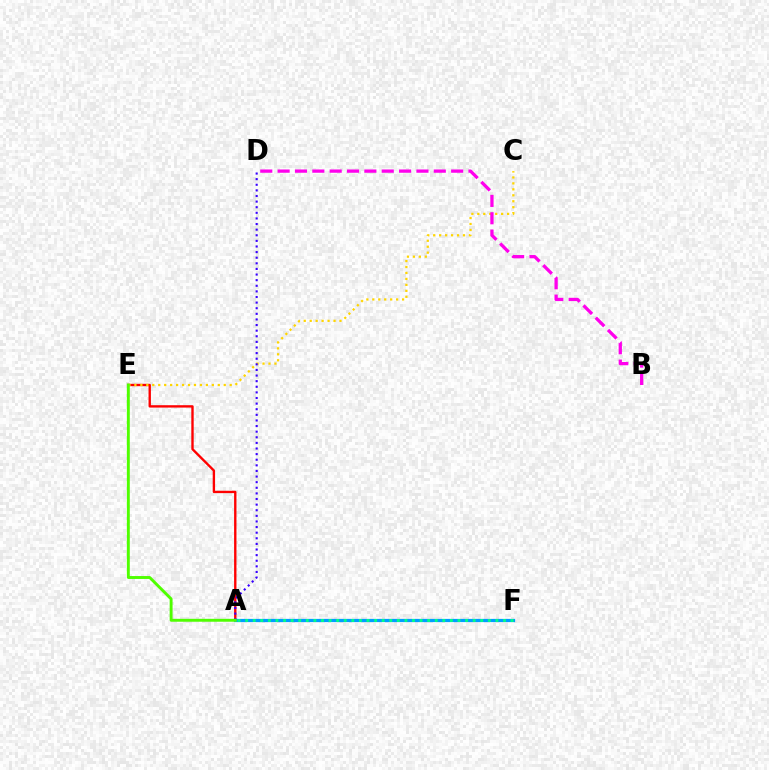{('A', 'E'): [{'color': '#ff0000', 'line_style': 'solid', 'thickness': 1.7}, {'color': '#4fff00', 'line_style': 'solid', 'thickness': 2.1}], ('C', 'E'): [{'color': '#ffd500', 'line_style': 'dotted', 'thickness': 1.62}], ('A', 'F'): [{'color': '#009eff', 'line_style': 'solid', 'thickness': 2.32}, {'color': '#00ff86', 'line_style': 'dotted', 'thickness': 2.06}], ('A', 'D'): [{'color': '#3700ff', 'line_style': 'dotted', 'thickness': 1.52}], ('B', 'D'): [{'color': '#ff00ed', 'line_style': 'dashed', 'thickness': 2.36}]}